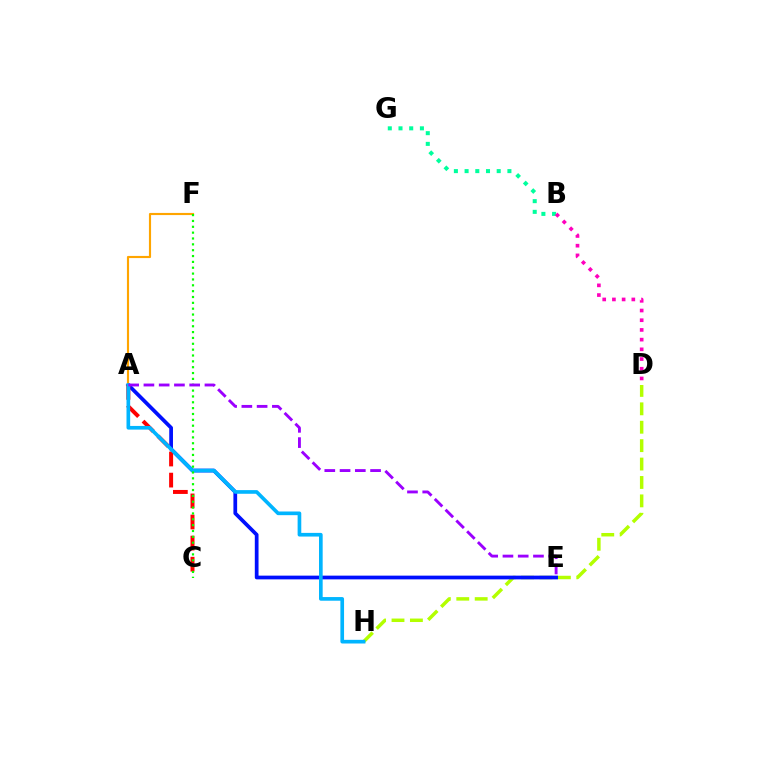{('B', 'G'): [{'color': '#00ff9d', 'line_style': 'dotted', 'thickness': 2.91}], ('D', 'H'): [{'color': '#b3ff00', 'line_style': 'dashed', 'thickness': 2.5}], ('A', 'E'): [{'color': '#0010ff', 'line_style': 'solid', 'thickness': 2.68}, {'color': '#9b00ff', 'line_style': 'dashed', 'thickness': 2.07}], ('A', 'F'): [{'color': '#ffa500', 'line_style': 'solid', 'thickness': 1.55}], ('A', 'C'): [{'color': '#ff0000', 'line_style': 'dashed', 'thickness': 2.87}], ('B', 'D'): [{'color': '#ff00bd', 'line_style': 'dotted', 'thickness': 2.64}], ('A', 'H'): [{'color': '#00b5ff', 'line_style': 'solid', 'thickness': 2.64}], ('C', 'F'): [{'color': '#08ff00', 'line_style': 'dotted', 'thickness': 1.59}]}